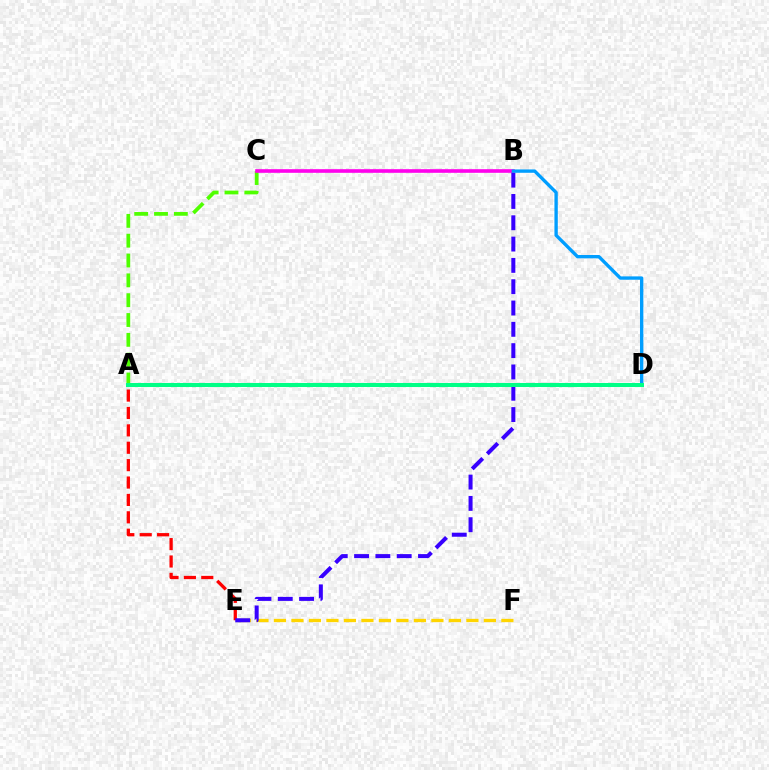{('A', 'E'): [{'color': '#ff0000', 'line_style': 'dashed', 'thickness': 2.36}], ('E', 'F'): [{'color': '#ffd500', 'line_style': 'dashed', 'thickness': 2.38}], ('A', 'C'): [{'color': '#4fff00', 'line_style': 'dashed', 'thickness': 2.69}], ('B', 'C'): [{'color': '#ff00ed', 'line_style': 'solid', 'thickness': 2.61}], ('B', 'E'): [{'color': '#3700ff', 'line_style': 'dashed', 'thickness': 2.9}], ('B', 'D'): [{'color': '#009eff', 'line_style': 'solid', 'thickness': 2.41}], ('A', 'D'): [{'color': '#00ff86', 'line_style': 'solid', 'thickness': 2.9}]}